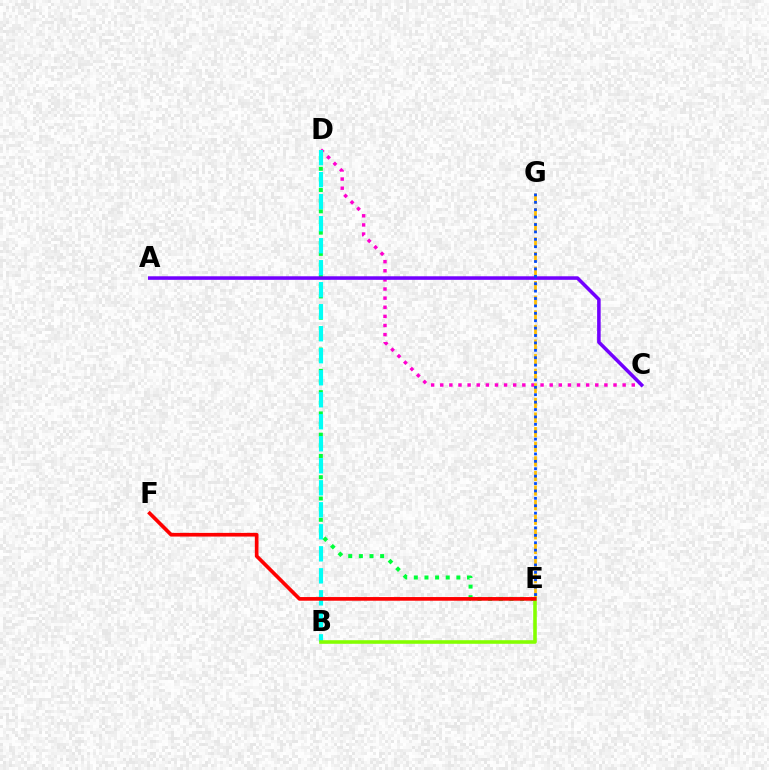{('C', 'D'): [{'color': '#ff00cf', 'line_style': 'dotted', 'thickness': 2.48}], ('E', 'G'): [{'color': '#ffbd00', 'line_style': 'dashed', 'thickness': 1.98}, {'color': '#004bff', 'line_style': 'dotted', 'thickness': 2.01}], ('D', 'E'): [{'color': '#00ff39', 'line_style': 'dotted', 'thickness': 2.89}], ('B', 'D'): [{'color': '#00fff6', 'line_style': 'dashed', 'thickness': 2.99}], ('B', 'E'): [{'color': '#84ff00', 'line_style': 'solid', 'thickness': 2.58}], ('E', 'F'): [{'color': '#ff0000', 'line_style': 'solid', 'thickness': 2.65}], ('A', 'C'): [{'color': '#7200ff', 'line_style': 'solid', 'thickness': 2.55}]}